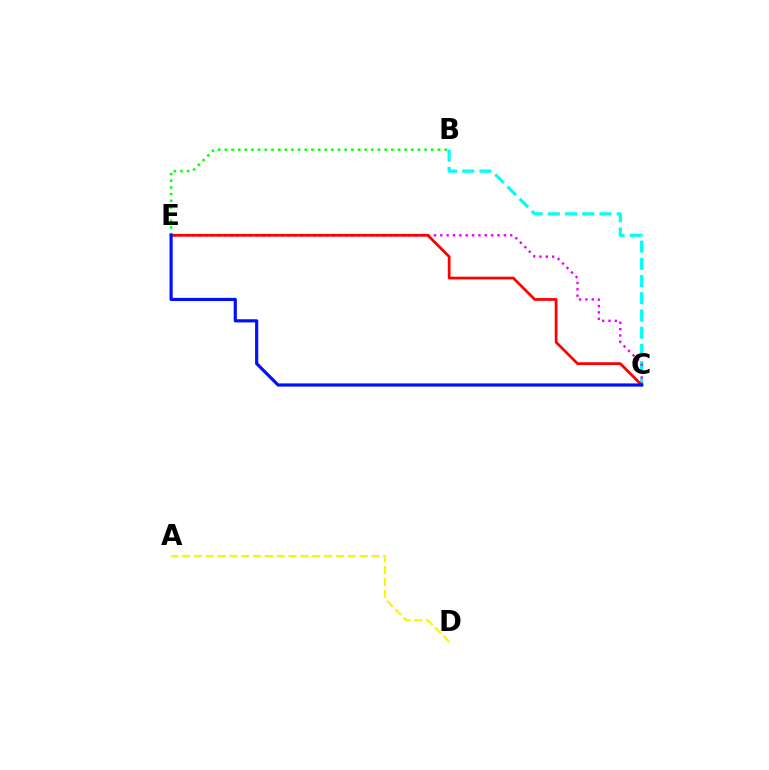{('B', 'E'): [{'color': '#08ff00', 'line_style': 'dotted', 'thickness': 1.81}], ('B', 'C'): [{'color': '#00fff6', 'line_style': 'dashed', 'thickness': 2.34}], ('C', 'E'): [{'color': '#ee00ff', 'line_style': 'dotted', 'thickness': 1.73}, {'color': '#ff0000', 'line_style': 'solid', 'thickness': 1.98}, {'color': '#0010ff', 'line_style': 'solid', 'thickness': 2.28}], ('A', 'D'): [{'color': '#fcf500', 'line_style': 'dashed', 'thickness': 1.61}]}